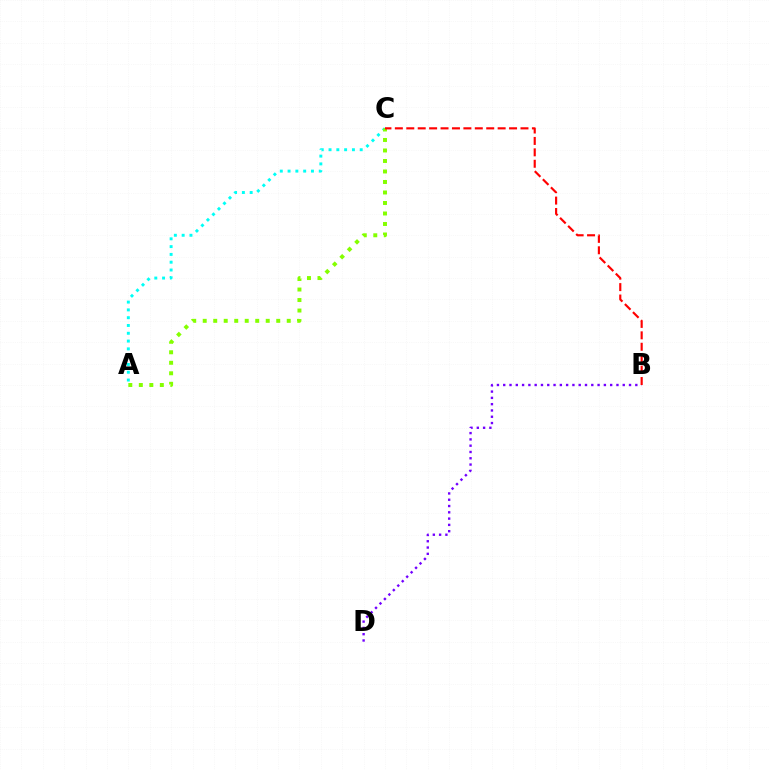{('A', 'C'): [{'color': '#00fff6', 'line_style': 'dotted', 'thickness': 2.12}, {'color': '#84ff00', 'line_style': 'dotted', 'thickness': 2.85}], ('B', 'D'): [{'color': '#7200ff', 'line_style': 'dotted', 'thickness': 1.71}], ('B', 'C'): [{'color': '#ff0000', 'line_style': 'dashed', 'thickness': 1.55}]}